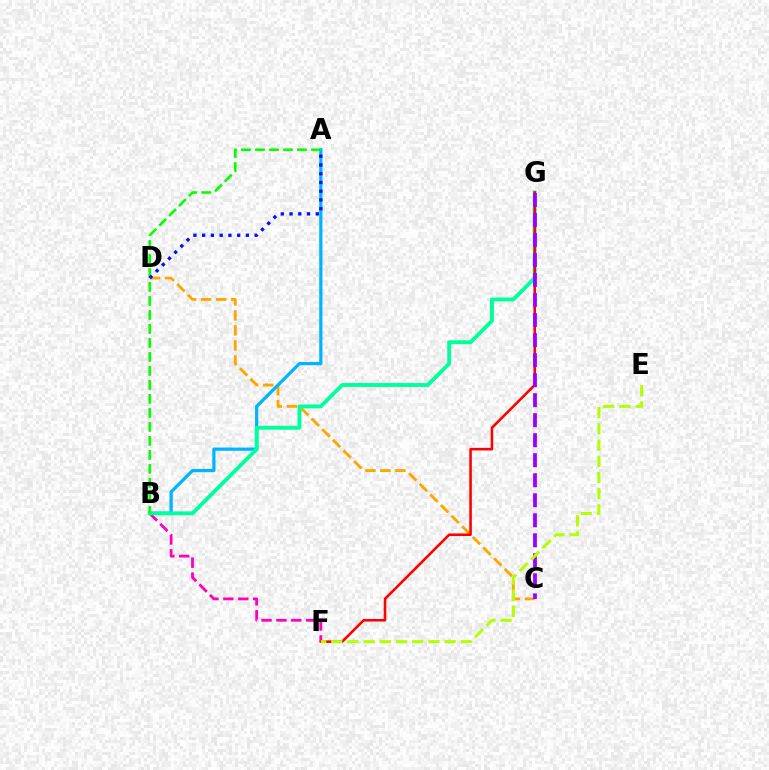{('B', 'F'): [{'color': '#ff00bd', 'line_style': 'dashed', 'thickness': 2.02}], ('C', 'D'): [{'color': '#ffa500', 'line_style': 'dashed', 'thickness': 2.04}], ('A', 'B'): [{'color': '#00b5ff', 'line_style': 'solid', 'thickness': 2.33}, {'color': '#08ff00', 'line_style': 'dashed', 'thickness': 1.9}], ('B', 'G'): [{'color': '#00ff9d', 'line_style': 'solid', 'thickness': 2.79}], ('F', 'G'): [{'color': '#ff0000', 'line_style': 'solid', 'thickness': 1.85}], ('C', 'G'): [{'color': '#9b00ff', 'line_style': 'dashed', 'thickness': 2.72}], ('E', 'F'): [{'color': '#b3ff00', 'line_style': 'dashed', 'thickness': 2.2}], ('A', 'D'): [{'color': '#0010ff', 'line_style': 'dotted', 'thickness': 2.38}]}